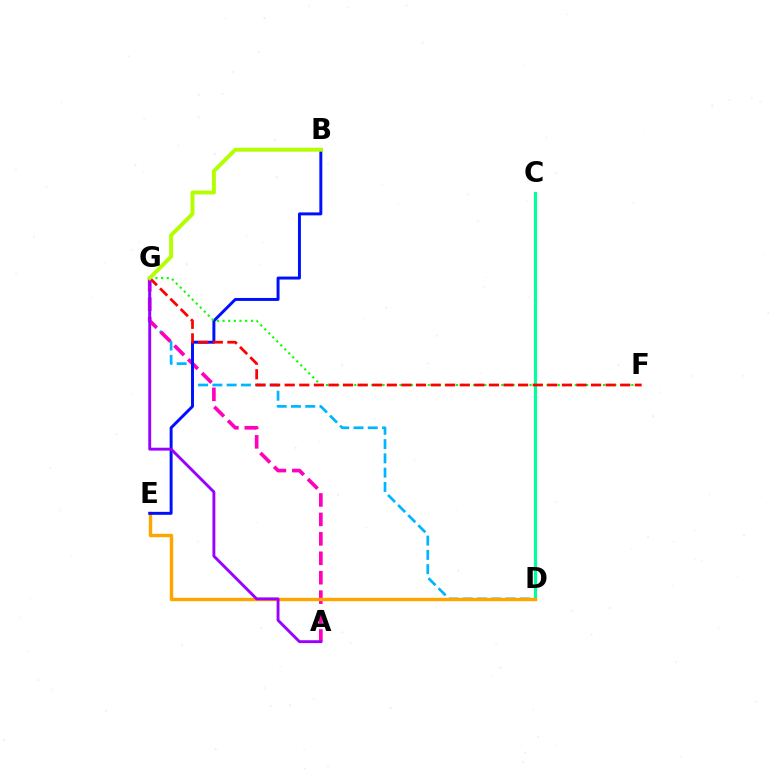{('C', 'D'): [{'color': '#00ff9d', 'line_style': 'solid', 'thickness': 2.28}], ('D', 'G'): [{'color': '#00b5ff', 'line_style': 'dashed', 'thickness': 1.94}], ('A', 'G'): [{'color': '#ff00bd', 'line_style': 'dashed', 'thickness': 2.64}, {'color': '#9b00ff', 'line_style': 'solid', 'thickness': 2.07}], ('D', 'E'): [{'color': '#ffa500', 'line_style': 'solid', 'thickness': 2.46}], ('B', 'E'): [{'color': '#0010ff', 'line_style': 'solid', 'thickness': 2.13}], ('F', 'G'): [{'color': '#08ff00', 'line_style': 'dotted', 'thickness': 1.54}, {'color': '#ff0000', 'line_style': 'dashed', 'thickness': 1.98}], ('B', 'G'): [{'color': '#b3ff00', 'line_style': 'solid', 'thickness': 2.83}]}